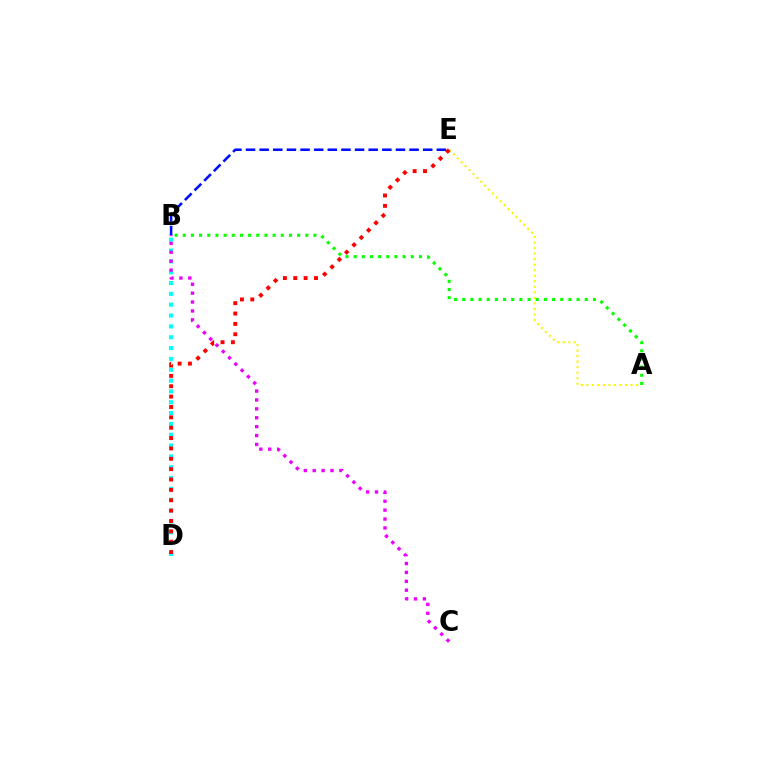{('B', 'E'): [{'color': '#0010ff', 'line_style': 'dashed', 'thickness': 1.85}], ('B', 'D'): [{'color': '#00fff6', 'line_style': 'dotted', 'thickness': 2.94}], ('B', 'C'): [{'color': '#ee00ff', 'line_style': 'dotted', 'thickness': 2.42}], ('A', 'E'): [{'color': '#fcf500', 'line_style': 'dotted', 'thickness': 1.5}], ('A', 'B'): [{'color': '#08ff00', 'line_style': 'dotted', 'thickness': 2.22}], ('D', 'E'): [{'color': '#ff0000', 'line_style': 'dotted', 'thickness': 2.82}]}